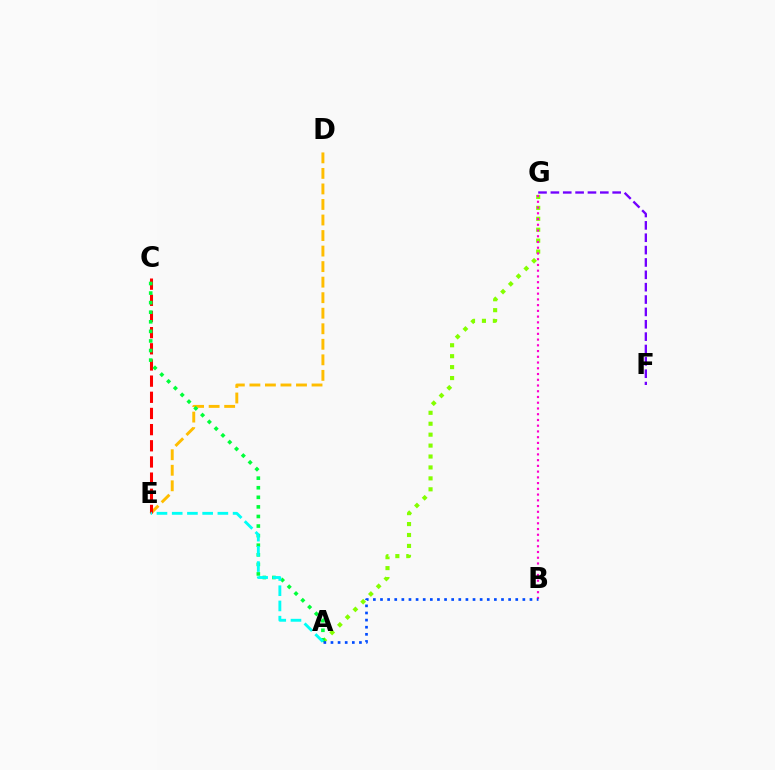{('D', 'E'): [{'color': '#ffbd00', 'line_style': 'dashed', 'thickness': 2.11}], ('F', 'G'): [{'color': '#7200ff', 'line_style': 'dashed', 'thickness': 1.68}], ('A', 'G'): [{'color': '#84ff00', 'line_style': 'dotted', 'thickness': 2.97}], ('C', 'E'): [{'color': '#ff0000', 'line_style': 'dashed', 'thickness': 2.2}], ('B', 'G'): [{'color': '#ff00cf', 'line_style': 'dotted', 'thickness': 1.56}], ('A', 'C'): [{'color': '#00ff39', 'line_style': 'dotted', 'thickness': 2.6}], ('A', 'B'): [{'color': '#004bff', 'line_style': 'dotted', 'thickness': 1.93}], ('A', 'E'): [{'color': '#00fff6', 'line_style': 'dashed', 'thickness': 2.07}]}